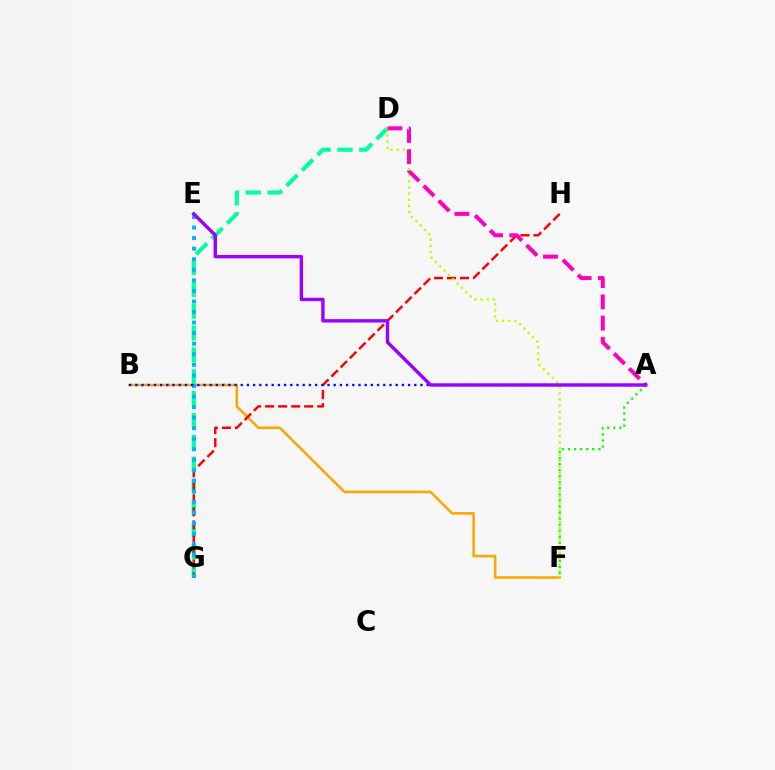{('D', 'G'): [{'color': '#00ff9d', 'line_style': 'dashed', 'thickness': 2.97}], ('B', 'F'): [{'color': '#ffa500', 'line_style': 'solid', 'thickness': 1.85}], ('G', 'H'): [{'color': '#ff0000', 'line_style': 'dashed', 'thickness': 1.77}], ('A', 'F'): [{'color': '#08ff00', 'line_style': 'dotted', 'thickness': 1.65}], ('E', 'G'): [{'color': '#00b5ff', 'line_style': 'dotted', 'thickness': 2.87}], ('D', 'F'): [{'color': '#b3ff00', 'line_style': 'dotted', 'thickness': 1.66}], ('A', 'B'): [{'color': '#0010ff', 'line_style': 'dotted', 'thickness': 1.68}], ('A', 'D'): [{'color': '#ff00bd', 'line_style': 'dashed', 'thickness': 2.89}], ('A', 'E'): [{'color': '#9b00ff', 'line_style': 'solid', 'thickness': 2.44}]}